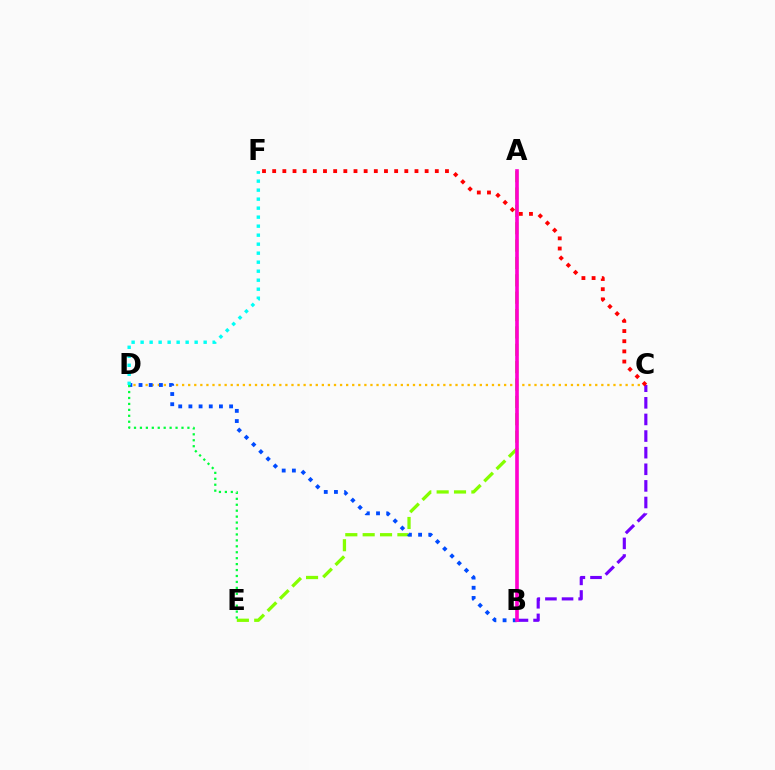{('C', 'D'): [{'color': '#ffbd00', 'line_style': 'dotted', 'thickness': 1.65}], ('A', 'E'): [{'color': '#84ff00', 'line_style': 'dashed', 'thickness': 2.36}], ('B', 'D'): [{'color': '#004bff', 'line_style': 'dotted', 'thickness': 2.77}], ('B', 'C'): [{'color': '#7200ff', 'line_style': 'dashed', 'thickness': 2.26}], ('C', 'F'): [{'color': '#ff0000', 'line_style': 'dotted', 'thickness': 2.76}], ('D', 'F'): [{'color': '#00fff6', 'line_style': 'dotted', 'thickness': 2.45}], ('D', 'E'): [{'color': '#00ff39', 'line_style': 'dotted', 'thickness': 1.61}], ('A', 'B'): [{'color': '#ff00cf', 'line_style': 'solid', 'thickness': 2.62}]}